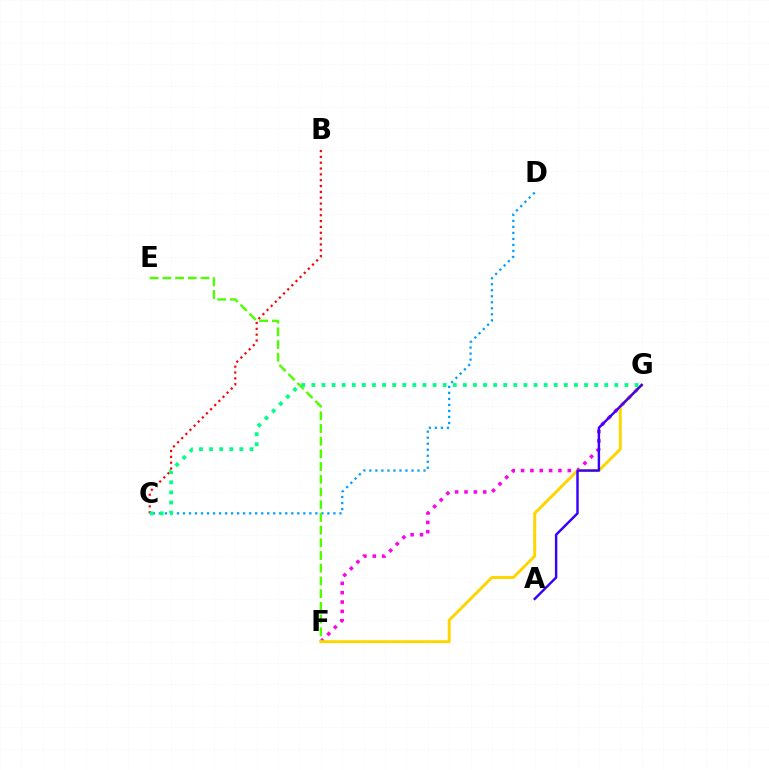{('F', 'G'): [{'color': '#ff00ed', 'line_style': 'dotted', 'thickness': 2.54}, {'color': '#ffd500', 'line_style': 'solid', 'thickness': 2.12}], ('C', 'D'): [{'color': '#009eff', 'line_style': 'dotted', 'thickness': 1.64}], ('E', 'F'): [{'color': '#4fff00', 'line_style': 'dashed', 'thickness': 1.73}], ('A', 'G'): [{'color': '#3700ff', 'line_style': 'solid', 'thickness': 1.75}], ('B', 'C'): [{'color': '#ff0000', 'line_style': 'dotted', 'thickness': 1.59}], ('C', 'G'): [{'color': '#00ff86', 'line_style': 'dotted', 'thickness': 2.74}]}